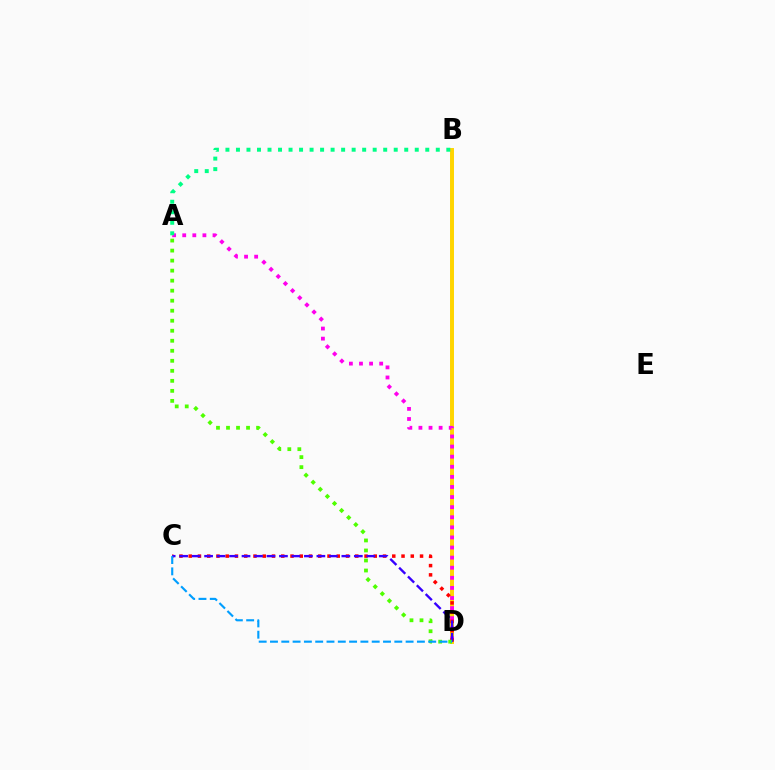{('B', 'D'): [{'color': '#ffd500', 'line_style': 'solid', 'thickness': 2.85}], ('A', 'D'): [{'color': '#ff00ed', 'line_style': 'dotted', 'thickness': 2.74}, {'color': '#4fff00', 'line_style': 'dotted', 'thickness': 2.72}], ('A', 'B'): [{'color': '#00ff86', 'line_style': 'dotted', 'thickness': 2.86}], ('C', 'D'): [{'color': '#ff0000', 'line_style': 'dotted', 'thickness': 2.51}, {'color': '#3700ff', 'line_style': 'dashed', 'thickness': 1.7}, {'color': '#009eff', 'line_style': 'dashed', 'thickness': 1.54}]}